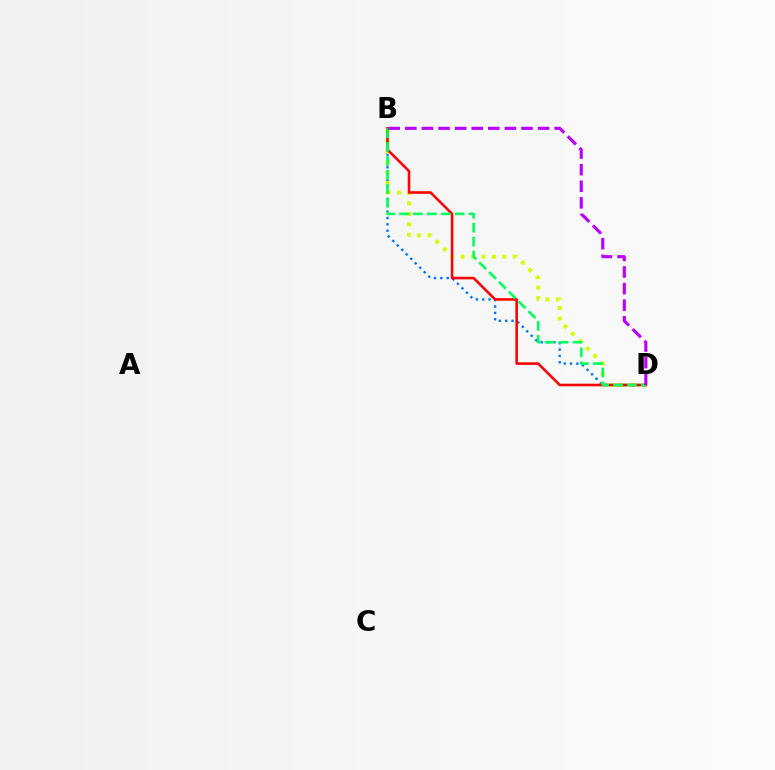{('B', 'D'): [{'color': '#0074ff', 'line_style': 'dotted', 'thickness': 1.72}, {'color': '#d1ff00', 'line_style': 'dotted', 'thickness': 2.84}, {'color': '#ff0000', 'line_style': 'solid', 'thickness': 1.85}, {'color': '#00ff5c', 'line_style': 'dashed', 'thickness': 1.89}, {'color': '#b900ff', 'line_style': 'dashed', 'thickness': 2.25}]}